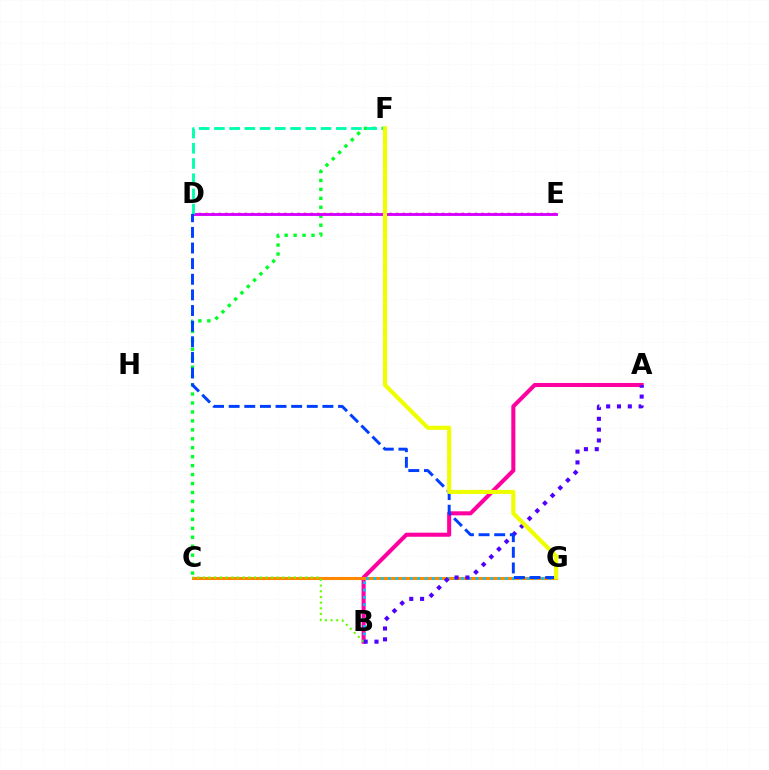{('D', 'E'): [{'color': '#ff0000', 'line_style': 'dotted', 'thickness': 1.79}, {'color': '#d600ff', 'line_style': 'solid', 'thickness': 2.07}], ('A', 'B'): [{'color': '#ff00a0', 'line_style': 'solid', 'thickness': 2.92}, {'color': '#4f00ff', 'line_style': 'dotted', 'thickness': 2.94}], ('C', 'G'): [{'color': '#ff8800', 'line_style': 'solid', 'thickness': 2.21}], ('B', 'G'): [{'color': '#00c7ff', 'line_style': 'dotted', 'thickness': 1.98}], ('B', 'C'): [{'color': '#66ff00', 'line_style': 'dotted', 'thickness': 1.54}], ('C', 'F'): [{'color': '#00ff27', 'line_style': 'dotted', 'thickness': 2.43}], ('D', 'F'): [{'color': '#00ffaf', 'line_style': 'dashed', 'thickness': 2.07}], ('D', 'G'): [{'color': '#003fff', 'line_style': 'dashed', 'thickness': 2.12}], ('F', 'G'): [{'color': '#eeff00', 'line_style': 'solid', 'thickness': 2.96}]}